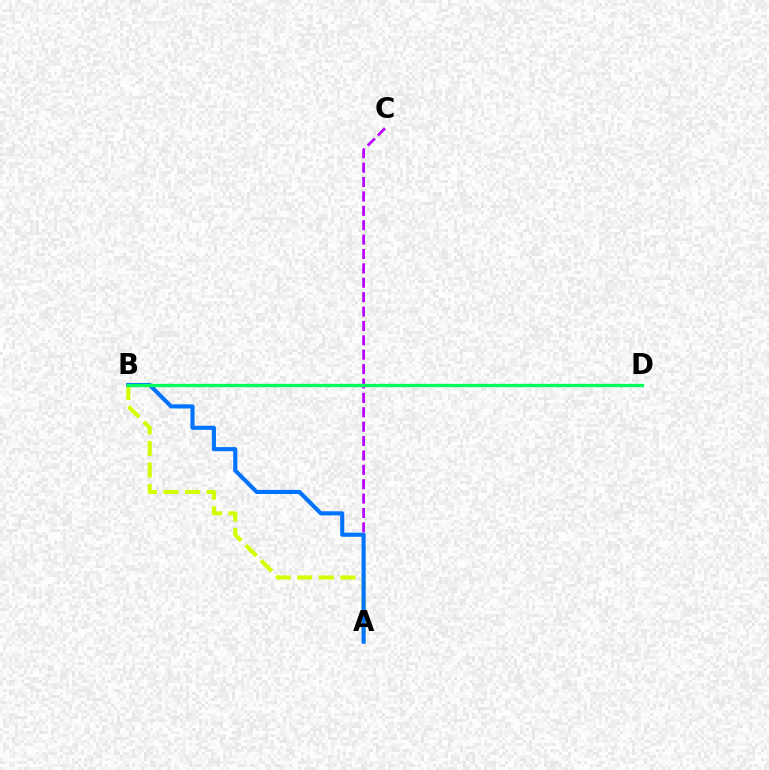{('A', 'B'): [{'color': '#d1ff00', 'line_style': 'dashed', 'thickness': 2.93}, {'color': '#0074ff', 'line_style': 'solid', 'thickness': 2.96}], ('B', 'D'): [{'color': '#ff0000', 'line_style': 'solid', 'thickness': 1.95}, {'color': '#00ff5c', 'line_style': 'solid', 'thickness': 2.39}], ('A', 'C'): [{'color': '#b900ff', 'line_style': 'dashed', 'thickness': 1.95}]}